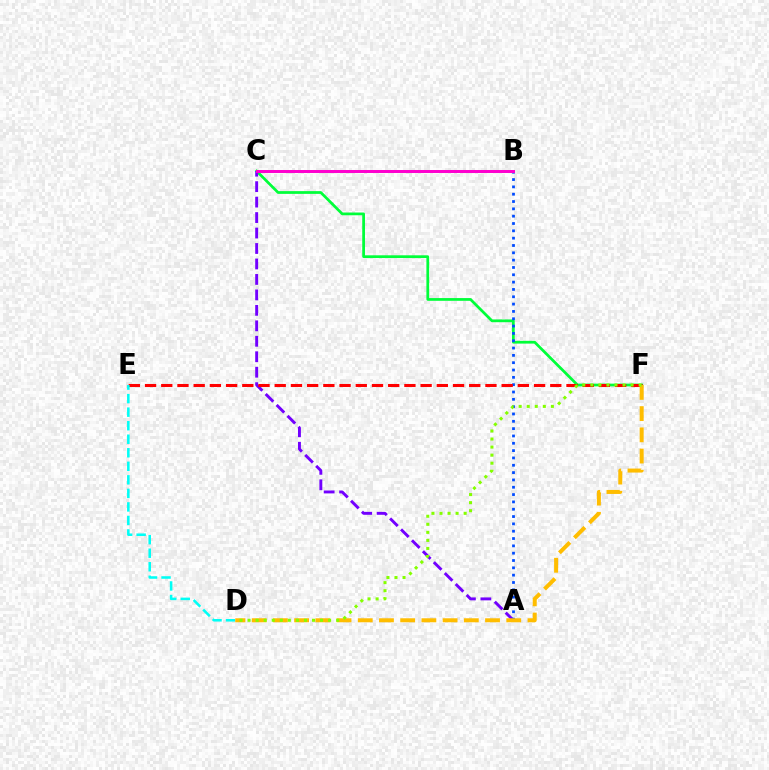{('C', 'F'): [{'color': '#00ff39', 'line_style': 'solid', 'thickness': 1.98}], ('A', 'C'): [{'color': '#7200ff', 'line_style': 'dashed', 'thickness': 2.1}], ('A', 'B'): [{'color': '#004bff', 'line_style': 'dotted', 'thickness': 1.99}], ('E', 'F'): [{'color': '#ff0000', 'line_style': 'dashed', 'thickness': 2.2}], ('D', 'E'): [{'color': '#00fff6', 'line_style': 'dashed', 'thickness': 1.84}], ('B', 'C'): [{'color': '#ff00cf', 'line_style': 'solid', 'thickness': 2.14}], ('D', 'F'): [{'color': '#ffbd00', 'line_style': 'dashed', 'thickness': 2.88}, {'color': '#84ff00', 'line_style': 'dotted', 'thickness': 2.19}]}